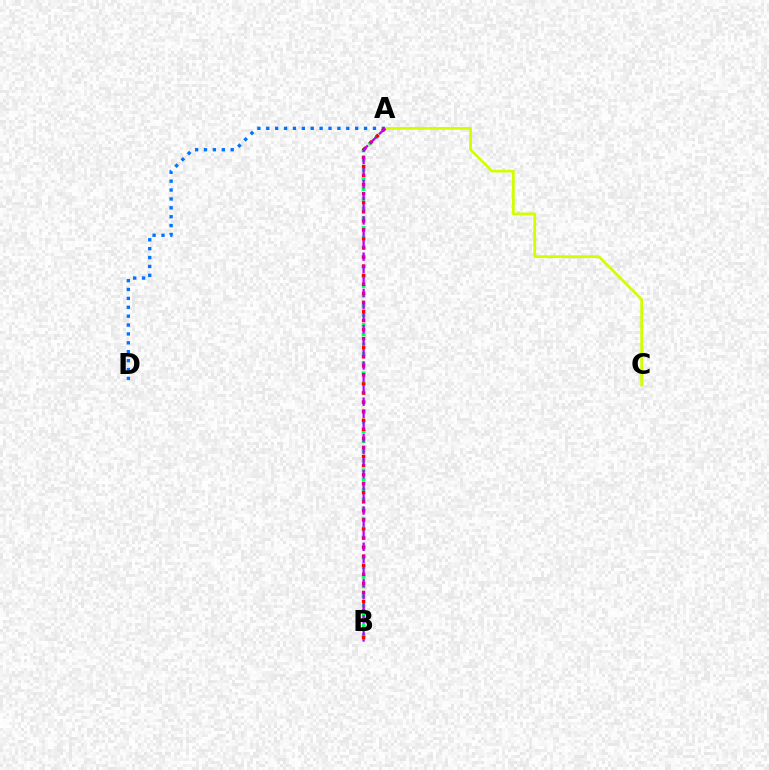{('A', 'C'): [{'color': '#d1ff00', 'line_style': 'solid', 'thickness': 1.99}], ('A', 'B'): [{'color': '#00ff5c', 'line_style': 'dotted', 'thickness': 2.63}, {'color': '#ff0000', 'line_style': 'dotted', 'thickness': 2.46}, {'color': '#b900ff', 'line_style': 'dashed', 'thickness': 1.64}], ('A', 'D'): [{'color': '#0074ff', 'line_style': 'dotted', 'thickness': 2.42}]}